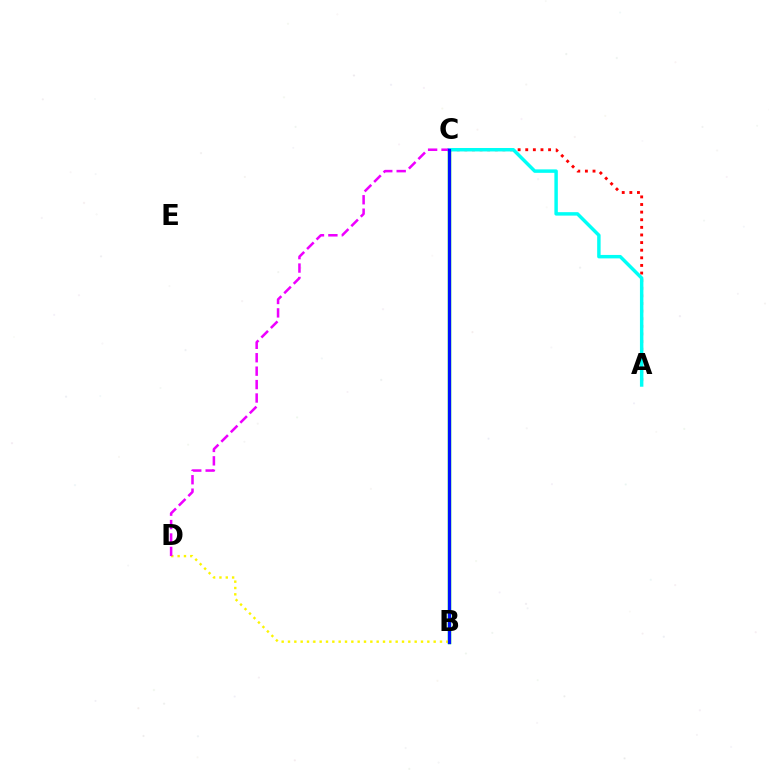{('B', 'C'): [{'color': '#08ff00', 'line_style': 'solid', 'thickness': 2.47}, {'color': '#0010ff', 'line_style': 'solid', 'thickness': 2.31}], ('A', 'C'): [{'color': '#ff0000', 'line_style': 'dotted', 'thickness': 2.07}, {'color': '#00fff6', 'line_style': 'solid', 'thickness': 2.49}], ('B', 'D'): [{'color': '#fcf500', 'line_style': 'dotted', 'thickness': 1.72}], ('C', 'D'): [{'color': '#ee00ff', 'line_style': 'dashed', 'thickness': 1.82}]}